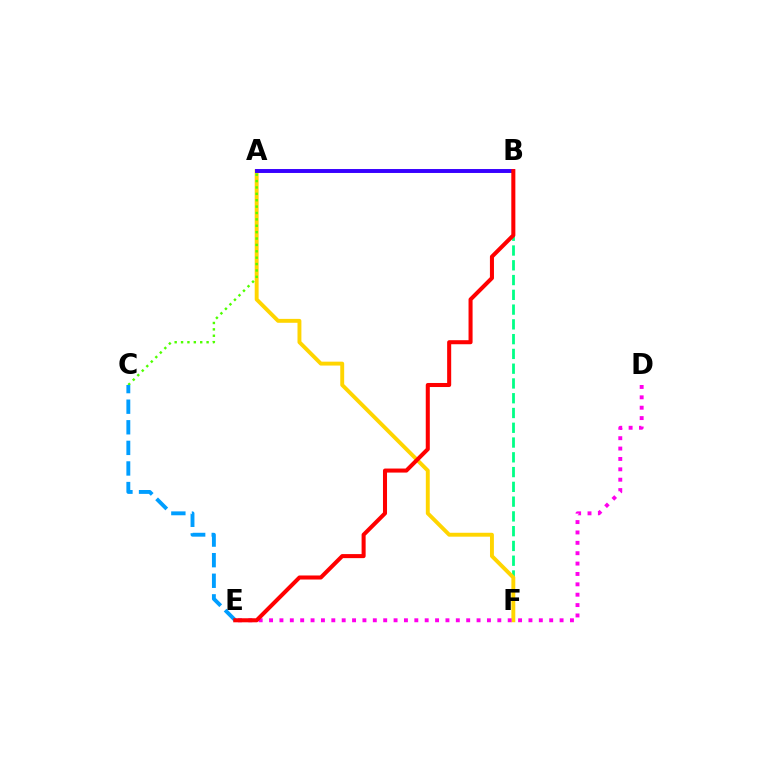{('B', 'F'): [{'color': '#00ff86', 'line_style': 'dashed', 'thickness': 2.01}], ('A', 'F'): [{'color': '#ffd500', 'line_style': 'solid', 'thickness': 2.81}], ('A', 'B'): [{'color': '#3700ff', 'line_style': 'solid', 'thickness': 2.83}], ('D', 'E'): [{'color': '#ff00ed', 'line_style': 'dotted', 'thickness': 2.82}], ('A', 'C'): [{'color': '#4fff00', 'line_style': 'dotted', 'thickness': 1.73}], ('C', 'E'): [{'color': '#009eff', 'line_style': 'dashed', 'thickness': 2.8}], ('B', 'E'): [{'color': '#ff0000', 'line_style': 'solid', 'thickness': 2.91}]}